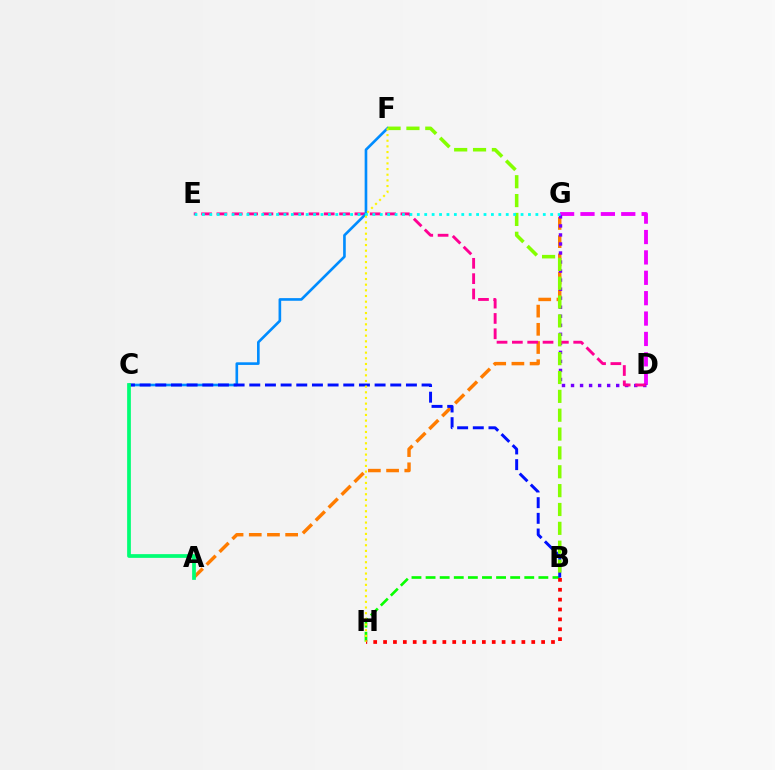{('D', 'G'): [{'color': '#ee00ff', 'line_style': 'dashed', 'thickness': 2.77}, {'color': '#7200ff', 'line_style': 'dotted', 'thickness': 2.45}], ('B', 'H'): [{'color': '#08ff00', 'line_style': 'dashed', 'thickness': 1.92}, {'color': '#ff0000', 'line_style': 'dotted', 'thickness': 2.68}], ('A', 'G'): [{'color': '#ff7c00', 'line_style': 'dashed', 'thickness': 2.47}], ('D', 'E'): [{'color': '#ff0094', 'line_style': 'dashed', 'thickness': 2.08}], ('C', 'F'): [{'color': '#008cff', 'line_style': 'solid', 'thickness': 1.9}], ('B', 'C'): [{'color': '#0010ff', 'line_style': 'dashed', 'thickness': 2.13}], ('A', 'C'): [{'color': '#00ff74', 'line_style': 'solid', 'thickness': 2.68}], ('B', 'F'): [{'color': '#84ff00', 'line_style': 'dashed', 'thickness': 2.56}], ('E', 'G'): [{'color': '#00fff6', 'line_style': 'dotted', 'thickness': 2.01}], ('F', 'H'): [{'color': '#fcf500', 'line_style': 'dotted', 'thickness': 1.54}]}